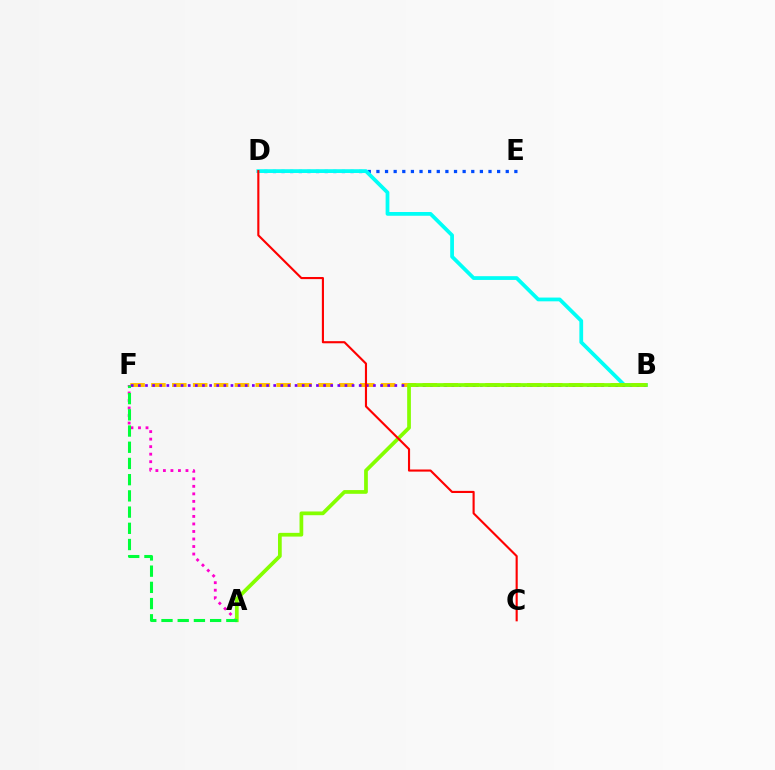{('D', 'E'): [{'color': '#004bff', 'line_style': 'dotted', 'thickness': 2.34}], ('B', 'D'): [{'color': '#00fff6', 'line_style': 'solid', 'thickness': 2.71}], ('B', 'F'): [{'color': '#ffbd00', 'line_style': 'dashed', 'thickness': 2.84}, {'color': '#7200ff', 'line_style': 'dotted', 'thickness': 1.94}], ('A', 'F'): [{'color': '#ff00cf', 'line_style': 'dotted', 'thickness': 2.04}, {'color': '#00ff39', 'line_style': 'dashed', 'thickness': 2.2}], ('A', 'B'): [{'color': '#84ff00', 'line_style': 'solid', 'thickness': 2.69}], ('C', 'D'): [{'color': '#ff0000', 'line_style': 'solid', 'thickness': 1.53}]}